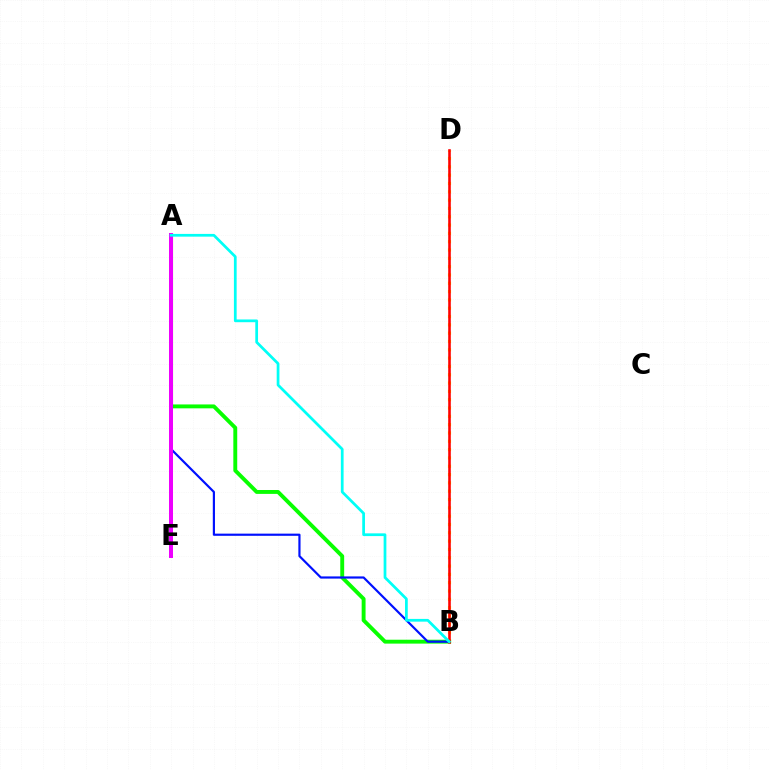{('B', 'D'): [{'color': '#fcf500', 'line_style': 'dotted', 'thickness': 2.26}, {'color': '#ff0000', 'line_style': 'solid', 'thickness': 1.87}], ('A', 'B'): [{'color': '#08ff00', 'line_style': 'solid', 'thickness': 2.8}, {'color': '#0010ff', 'line_style': 'solid', 'thickness': 1.57}, {'color': '#00fff6', 'line_style': 'solid', 'thickness': 1.97}], ('A', 'E'): [{'color': '#ee00ff', 'line_style': 'solid', 'thickness': 2.87}]}